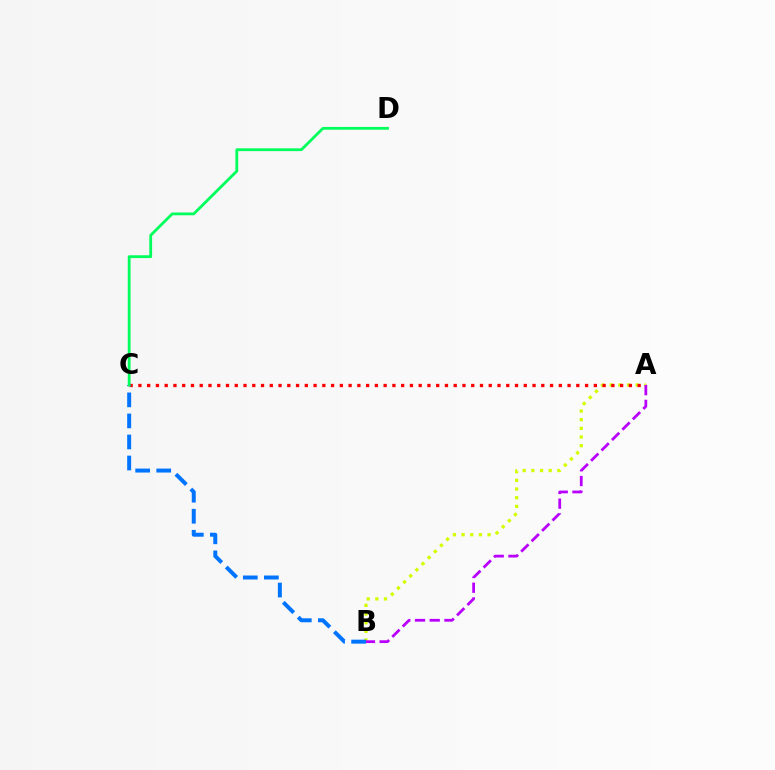{('A', 'B'): [{'color': '#d1ff00', 'line_style': 'dotted', 'thickness': 2.36}, {'color': '#b900ff', 'line_style': 'dashed', 'thickness': 2.0}], ('A', 'C'): [{'color': '#ff0000', 'line_style': 'dotted', 'thickness': 2.38}], ('B', 'C'): [{'color': '#0074ff', 'line_style': 'dashed', 'thickness': 2.86}], ('C', 'D'): [{'color': '#00ff5c', 'line_style': 'solid', 'thickness': 2.02}]}